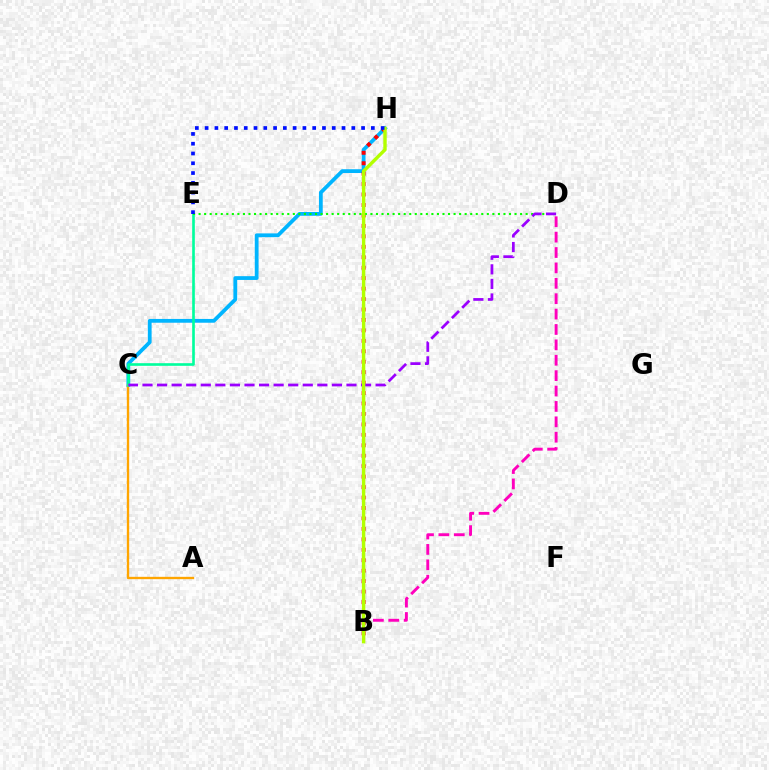{('B', 'D'): [{'color': '#ff00bd', 'line_style': 'dashed', 'thickness': 2.09}], ('C', 'H'): [{'color': '#00b5ff', 'line_style': 'solid', 'thickness': 2.73}], ('A', 'C'): [{'color': '#ffa500', 'line_style': 'solid', 'thickness': 1.69}], ('C', 'E'): [{'color': '#00ff9d', 'line_style': 'solid', 'thickness': 1.9}], ('B', 'H'): [{'color': '#ff0000', 'line_style': 'dotted', 'thickness': 2.84}, {'color': '#b3ff00', 'line_style': 'solid', 'thickness': 2.45}], ('D', 'E'): [{'color': '#08ff00', 'line_style': 'dotted', 'thickness': 1.51}], ('C', 'D'): [{'color': '#9b00ff', 'line_style': 'dashed', 'thickness': 1.98}], ('E', 'H'): [{'color': '#0010ff', 'line_style': 'dotted', 'thickness': 2.66}]}